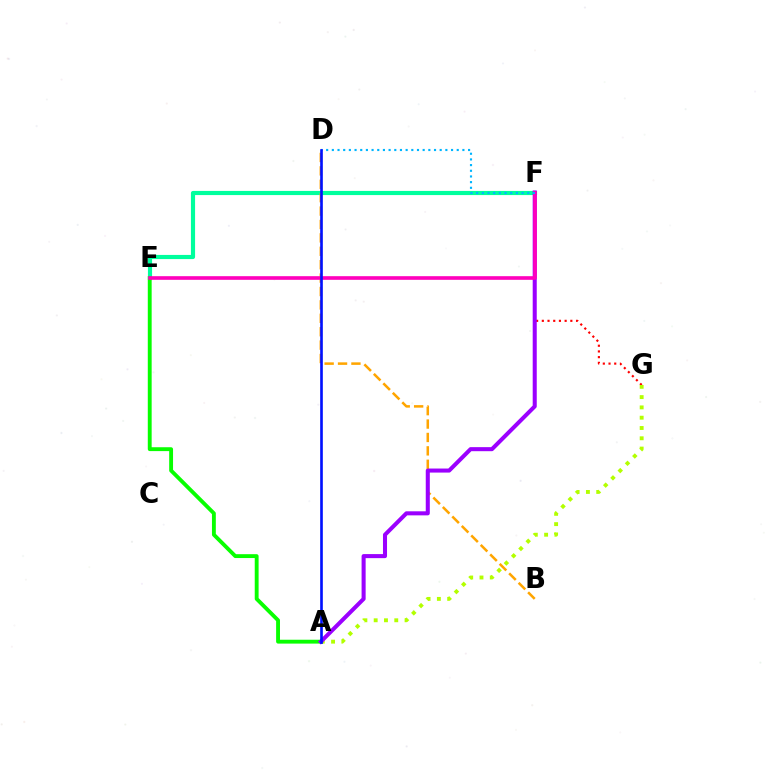{('E', 'F'): [{'color': '#00ff9d', 'line_style': 'solid', 'thickness': 2.99}, {'color': '#ff00bd', 'line_style': 'solid', 'thickness': 2.62}], ('F', 'G'): [{'color': '#ff0000', 'line_style': 'dotted', 'thickness': 1.55}], ('A', 'G'): [{'color': '#b3ff00', 'line_style': 'dotted', 'thickness': 2.8}], ('B', 'D'): [{'color': '#ffa500', 'line_style': 'dashed', 'thickness': 1.82}], ('A', 'E'): [{'color': '#08ff00', 'line_style': 'solid', 'thickness': 2.78}], ('A', 'F'): [{'color': '#9b00ff', 'line_style': 'solid', 'thickness': 2.91}], ('D', 'F'): [{'color': '#00b5ff', 'line_style': 'dotted', 'thickness': 1.54}], ('A', 'D'): [{'color': '#0010ff', 'line_style': 'solid', 'thickness': 1.9}]}